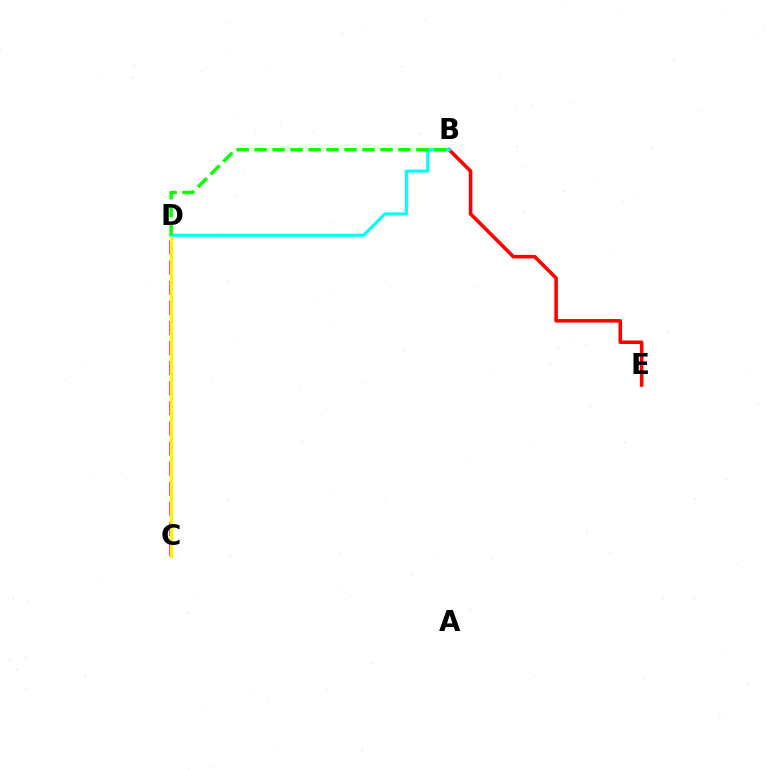{('C', 'D'): [{'color': '#ee00ff', 'line_style': 'dashed', 'thickness': 2.73}, {'color': '#0010ff', 'line_style': 'dotted', 'thickness': 2.0}, {'color': '#fcf500', 'line_style': 'solid', 'thickness': 2.48}], ('B', 'E'): [{'color': '#ff0000', 'line_style': 'solid', 'thickness': 2.56}], ('B', 'D'): [{'color': '#00fff6', 'line_style': 'solid', 'thickness': 2.22}, {'color': '#08ff00', 'line_style': 'dashed', 'thickness': 2.44}]}